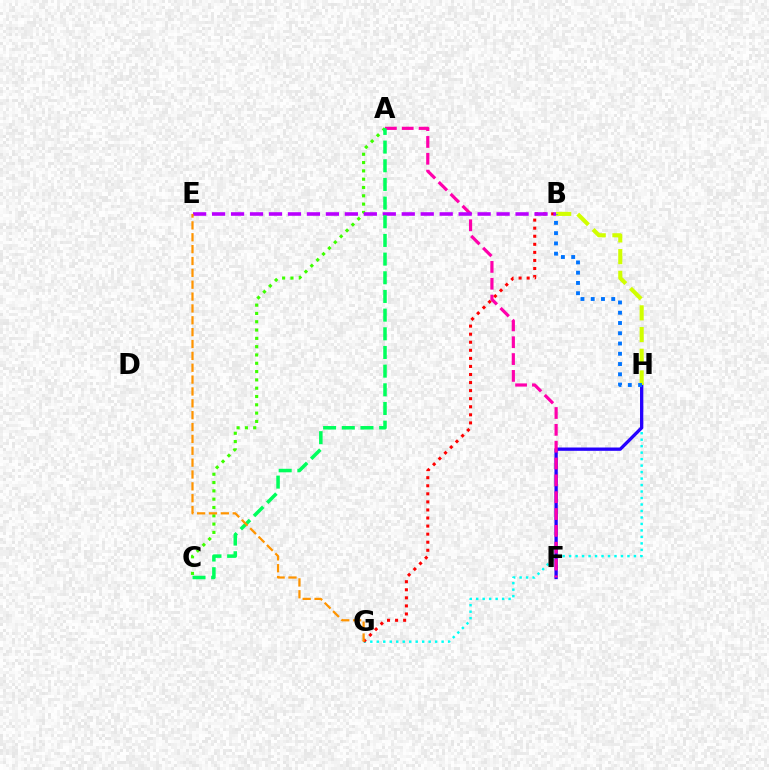{('G', 'H'): [{'color': '#00fff6', 'line_style': 'dotted', 'thickness': 1.76}], ('F', 'H'): [{'color': '#2500ff', 'line_style': 'solid', 'thickness': 2.38}], ('A', 'F'): [{'color': '#ff00ac', 'line_style': 'dashed', 'thickness': 2.29}], ('B', 'H'): [{'color': '#d1ff00', 'line_style': 'dashed', 'thickness': 2.95}, {'color': '#0074ff', 'line_style': 'dotted', 'thickness': 2.79}], ('A', 'C'): [{'color': '#3dff00', 'line_style': 'dotted', 'thickness': 2.26}, {'color': '#00ff5c', 'line_style': 'dashed', 'thickness': 2.54}], ('B', 'G'): [{'color': '#ff0000', 'line_style': 'dotted', 'thickness': 2.19}], ('B', 'E'): [{'color': '#b900ff', 'line_style': 'dashed', 'thickness': 2.58}], ('E', 'G'): [{'color': '#ff9400', 'line_style': 'dashed', 'thickness': 1.61}]}